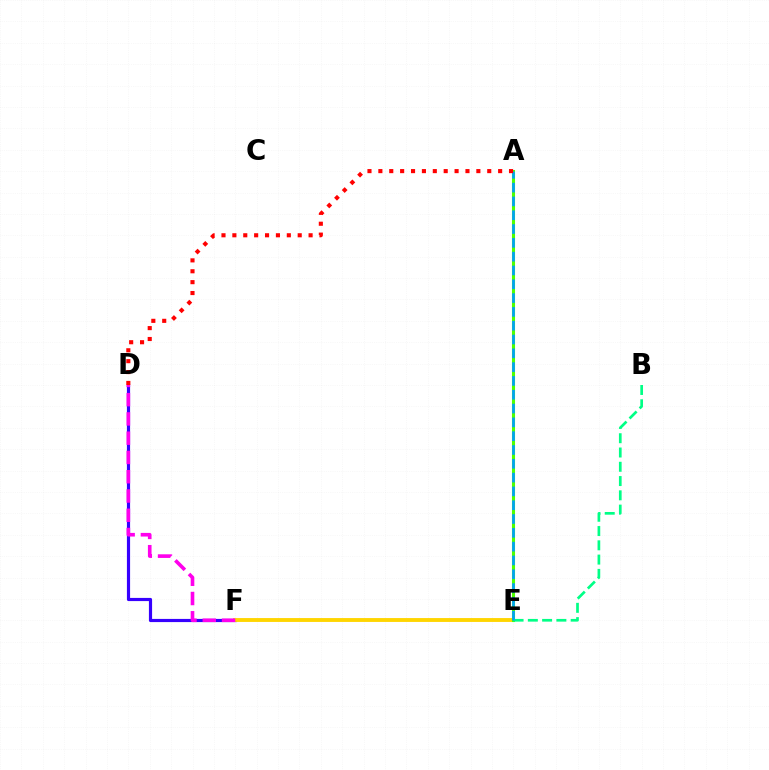{('D', 'F'): [{'color': '#3700ff', 'line_style': 'solid', 'thickness': 2.28}, {'color': '#ff00ed', 'line_style': 'dashed', 'thickness': 2.62}], ('E', 'F'): [{'color': '#ffd500', 'line_style': 'solid', 'thickness': 2.79}], ('A', 'E'): [{'color': '#4fff00', 'line_style': 'solid', 'thickness': 2.21}, {'color': '#009eff', 'line_style': 'dashed', 'thickness': 1.88}], ('B', 'E'): [{'color': '#00ff86', 'line_style': 'dashed', 'thickness': 1.94}], ('A', 'D'): [{'color': '#ff0000', 'line_style': 'dotted', 'thickness': 2.96}]}